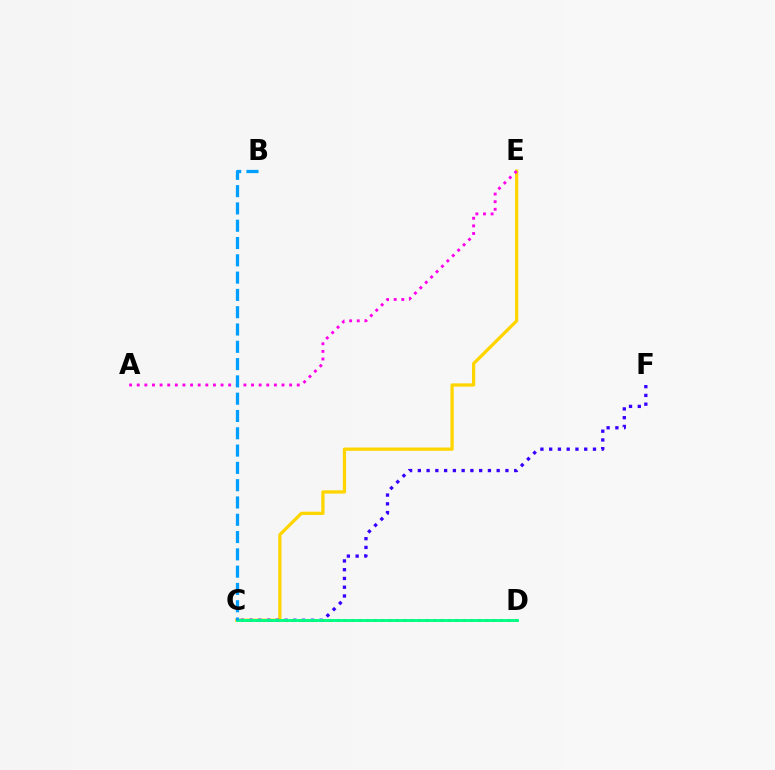{('C', 'E'): [{'color': '#ffd500', 'line_style': 'solid', 'thickness': 2.35}], ('C', 'D'): [{'color': '#4fff00', 'line_style': 'dotted', 'thickness': 2.04}, {'color': '#ff0000', 'line_style': 'dotted', 'thickness': 2.01}, {'color': '#00ff86', 'line_style': 'solid', 'thickness': 2.08}], ('C', 'F'): [{'color': '#3700ff', 'line_style': 'dotted', 'thickness': 2.38}], ('A', 'E'): [{'color': '#ff00ed', 'line_style': 'dotted', 'thickness': 2.07}], ('B', 'C'): [{'color': '#009eff', 'line_style': 'dashed', 'thickness': 2.35}]}